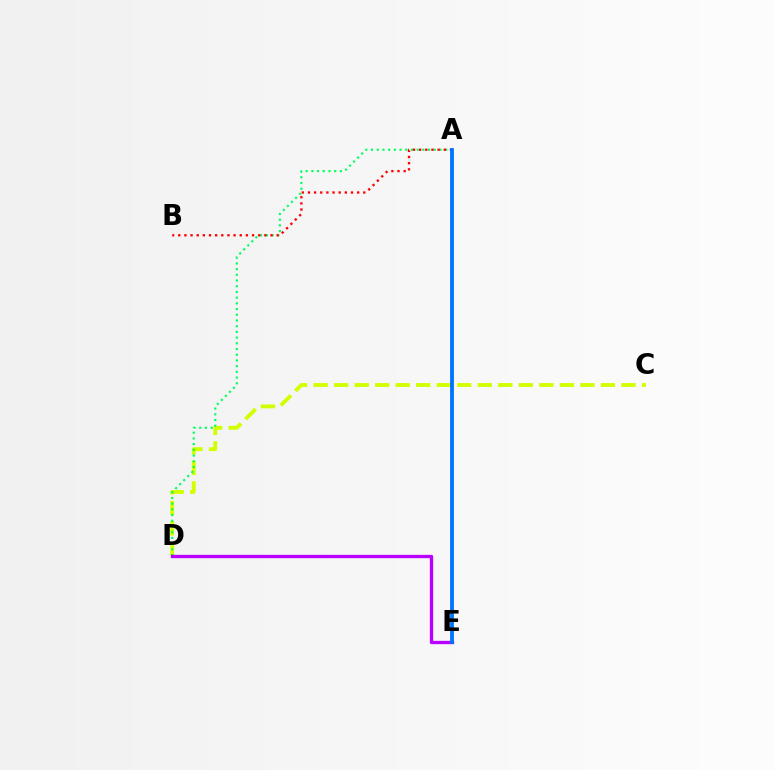{('C', 'D'): [{'color': '#d1ff00', 'line_style': 'dashed', 'thickness': 2.79}], ('A', 'D'): [{'color': '#00ff5c', 'line_style': 'dotted', 'thickness': 1.55}], ('A', 'B'): [{'color': '#ff0000', 'line_style': 'dotted', 'thickness': 1.67}], ('D', 'E'): [{'color': '#b900ff', 'line_style': 'solid', 'thickness': 2.39}], ('A', 'E'): [{'color': '#0074ff', 'line_style': 'solid', 'thickness': 2.75}]}